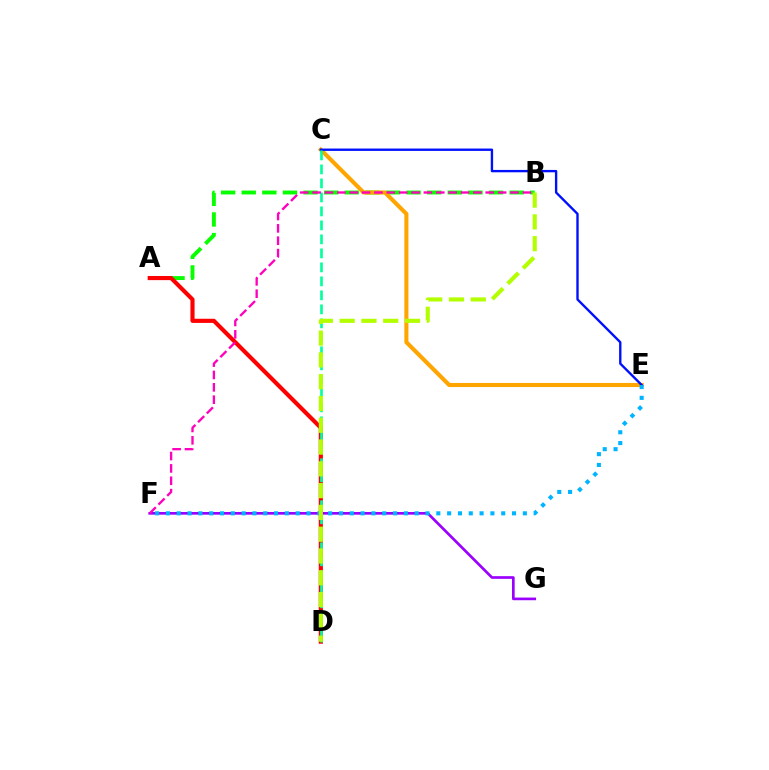{('A', 'B'): [{'color': '#08ff00', 'line_style': 'dashed', 'thickness': 2.8}], ('C', 'E'): [{'color': '#ffa500', 'line_style': 'solid', 'thickness': 2.94}, {'color': '#0010ff', 'line_style': 'solid', 'thickness': 1.7}], ('A', 'D'): [{'color': '#ff0000', 'line_style': 'solid', 'thickness': 2.98}], ('F', 'G'): [{'color': '#9b00ff', 'line_style': 'solid', 'thickness': 1.93}], ('C', 'D'): [{'color': '#00ff9d', 'line_style': 'dashed', 'thickness': 1.9}], ('E', 'F'): [{'color': '#00b5ff', 'line_style': 'dotted', 'thickness': 2.94}], ('B', 'F'): [{'color': '#ff00bd', 'line_style': 'dashed', 'thickness': 1.68}], ('B', 'D'): [{'color': '#b3ff00', 'line_style': 'dashed', 'thickness': 2.96}]}